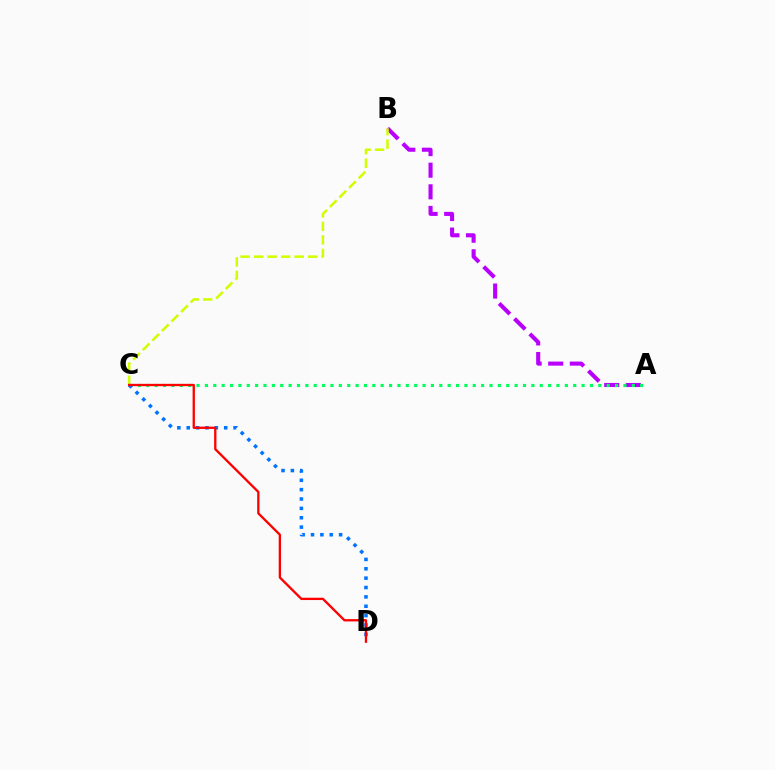{('A', 'B'): [{'color': '#b900ff', 'line_style': 'dashed', 'thickness': 2.94}], ('B', 'C'): [{'color': '#d1ff00', 'line_style': 'dashed', 'thickness': 1.84}], ('A', 'C'): [{'color': '#00ff5c', 'line_style': 'dotted', 'thickness': 2.27}], ('C', 'D'): [{'color': '#0074ff', 'line_style': 'dotted', 'thickness': 2.55}, {'color': '#ff0000', 'line_style': 'solid', 'thickness': 1.67}]}